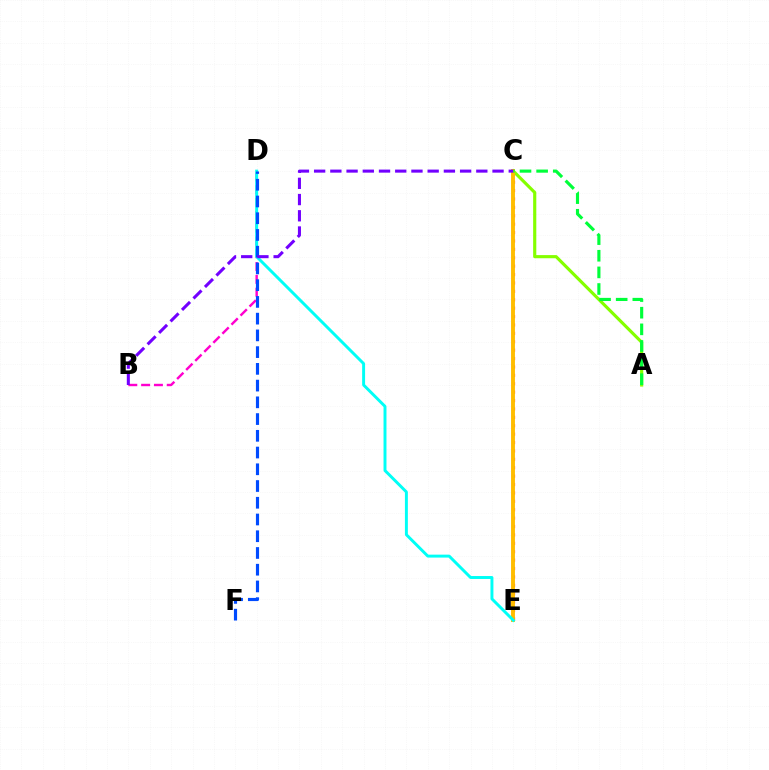{('C', 'E'): [{'color': '#ff0000', 'line_style': 'dotted', 'thickness': 2.28}, {'color': '#ffbd00', 'line_style': 'solid', 'thickness': 2.81}], ('A', 'C'): [{'color': '#84ff00', 'line_style': 'solid', 'thickness': 2.27}, {'color': '#00ff39', 'line_style': 'dashed', 'thickness': 2.26}], ('B', 'D'): [{'color': '#ff00cf', 'line_style': 'dashed', 'thickness': 1.74}], ('D', 'E'): [{'color': '#00fff6', 'line_style': 'solid', 'thickness': 2.12}], ('D', 'F'): [{'color': '#004bff', 'line_style': 'dashed', 'thickness': 2.27}], ('B', 'C'): [{'color': '#7200ff', 'line_style': 'dashed', 'thickness': 2.2}]}